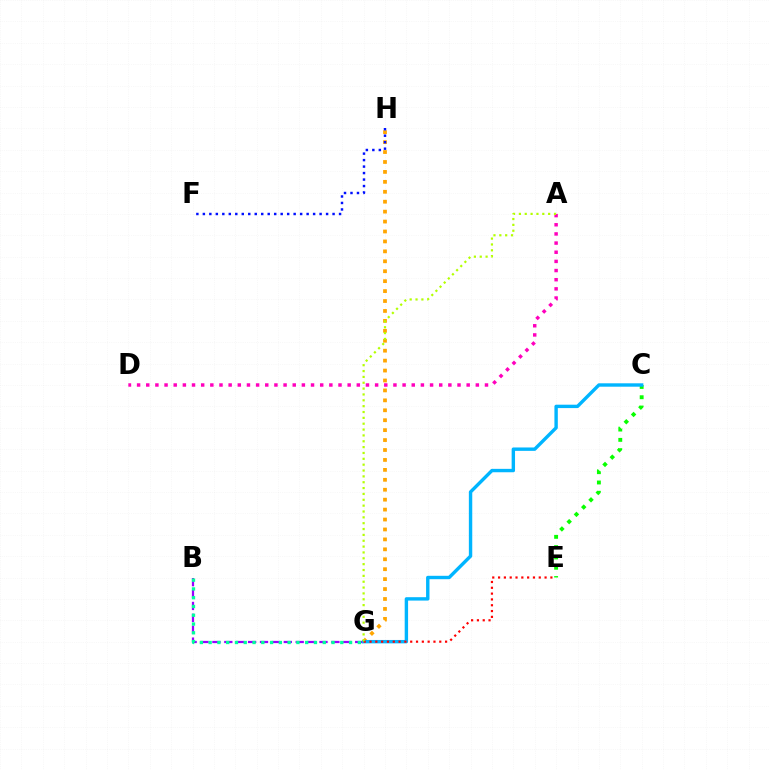{('G', 'H'): [{'color': '#ffa500', 'line_style': 'dotted', 'thickness': 2.7}], ('C', 'E'): [{'color': '#08ff00', 'line_style': 'dotted', 'thickness': 2.8}], ('B', 'G'): [{'color': '#9b00ff', 'line_style': 'dashed', 'thickness': 1.62}, {'color': '#00ff9d', 'line_style': 'dotted', 'thickness': 2.38}], ('C', 'G'): [{'color': '#00b5ff', 'line_style': 'solid', 'thickness': 2.45}], ('E', 'G'): [{'color': '#ff0000', 'line_style': 'dotted', 'thickness': 1.58}], ('A', 'D'): [{'color': '#ff00bd', 'line_style': 'dotted', 'thickness': 2.49}], ('F', 'H'): [{'color': '#0010ff', 'line_style': 'dotted', 'thickness': 1.76}], ('A', 'G'): [{'color': '#b3ff00', 'line_style': 'dotted', 'thickness': 1.59}]}